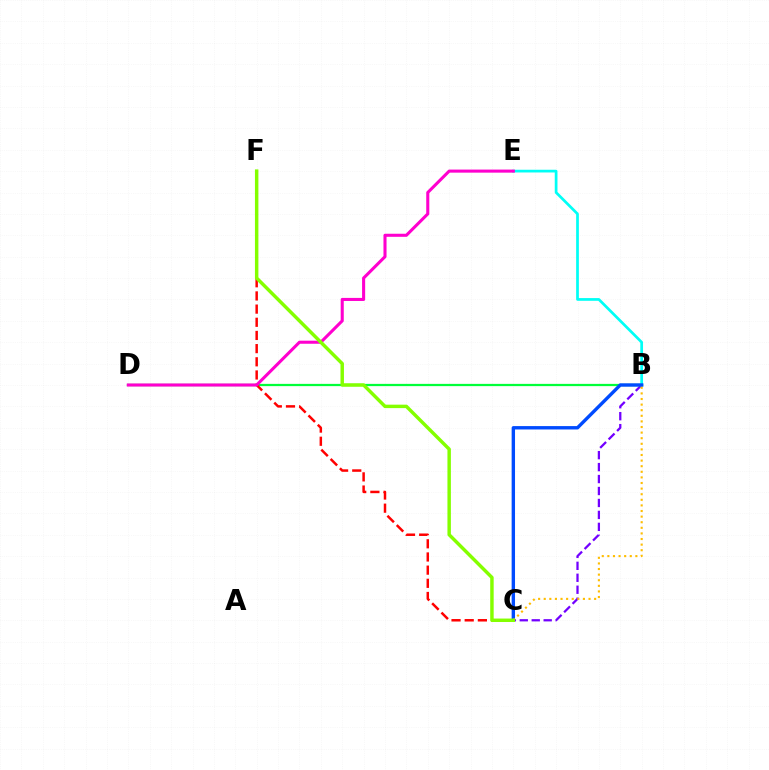{('B', 'C'): [{'color': '#7200ff', 'line_style': 'dashed', 'thickness': 1.62}, {'color': '#004bff', 'line_style': 'solid', 'thickness': 2.44}, {'color': '#ffbd00', 'line_style': 'dotted', 'thickness': 1.52}], ('B', 'D'): [{'color': '#00ff39', 'line_style': 'solid', 'thickness': 1.62}], ('C', 'F'): [{'color': '#ff0000', 'line_style': 'dashed', 'thickness': 1.79}, {'color': '#84ff00', 'line_style': 'solid', 'thickness': 2.49}], ('B', 'E'): [{'color': '#00fff6', 'line_style': 'solid', 'thickness': 1.96}], ('D', 'E'): [{'color': '#ff00cf', 'line_style': 'solid', 'thickness': 2.21}]}